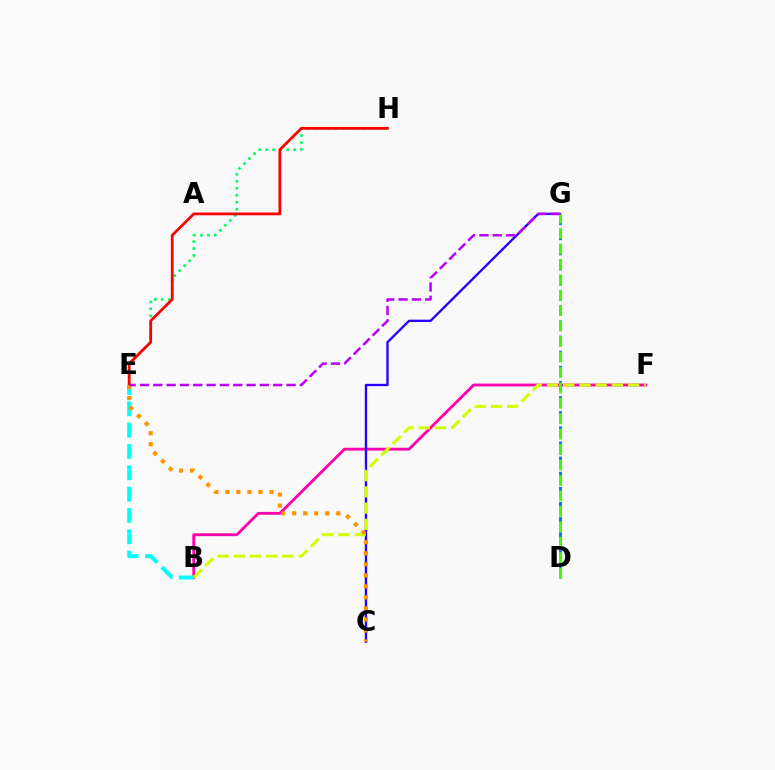{('B', 'F'): [{'color': '#ff00ac', 'line_style': 'solid', 'thickness': 2.05}, {'color': '#d1ff00', 'line_style': 'dashed', 'thickness': 2.2}], ('C', 'G'): [{'color': '#2500ff', 'line_style': 'solid', 'thickness': 1.69}], ('B', 'E'): [{'color': '#00fff6', 'line_style': 'dashed', 'thickness': 2.9}], ('D', 'G'): [{'color': '#0074ff', 'line_style': 'dashed', 'thickness': 2.06}, {'color': '#3dff00', 'line_style': 'dashed', 'thickness': 2.1}], ('E', 'H'): [{'color': '#00ff5c', 'line_style': 'dotted', 'thickness': 1.9}, {'color': '#ff0000', 'line_style': 'solid', 'thickness': 2.0}], ('C', 'E'): [{'color': '#ff9400', 'line_style': 'dotted', 'thickness': 3.0}], ('E', 'G'): [{'color': '#b900ff', 'line_style': 'dashed', 'thickness': 1.81}]}